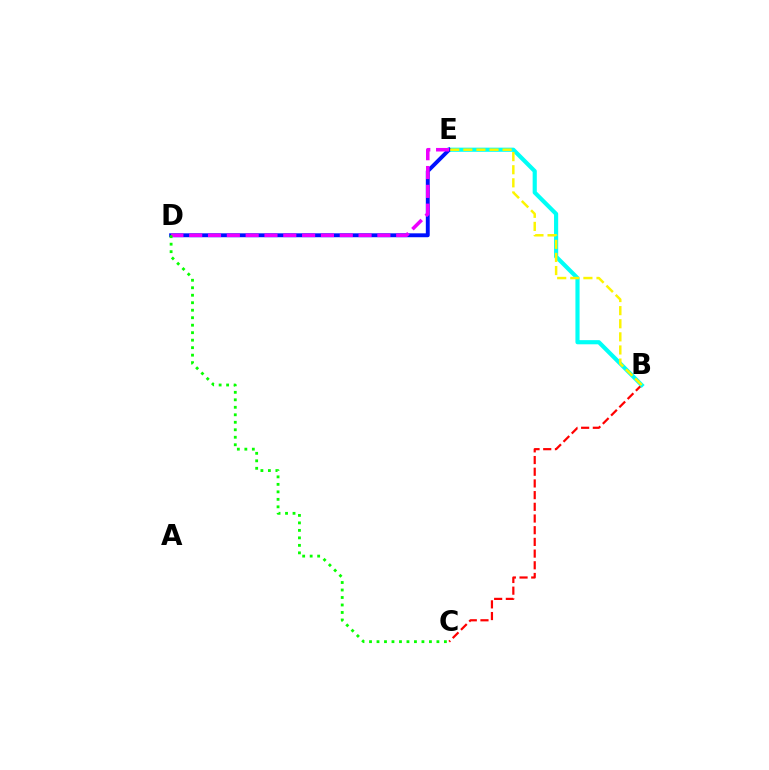{('B', 'C'): [{'color': '#ff0000', 'line_style': 'dashed', 'thickness': 1.59}], ('B', 'E'): [{'color': '#00fff6', 'line_style': 'solid', 'thickness': 2.99}, {'color': '#fcf500', 'line_style': 'dashed', 'thickness': 1.78}], ('D', 'E'): [{'color': '#0010ff', 'line_style': 'solid', 'thickness': 2.81}, {'color': '#ee00ff', 'line_style': 'dashed', 'thickness': 2.56}], ('C', 'D'): [{'color': '#08ff00', 'line_style': 'dotted', 'thickness': 2.03}]}